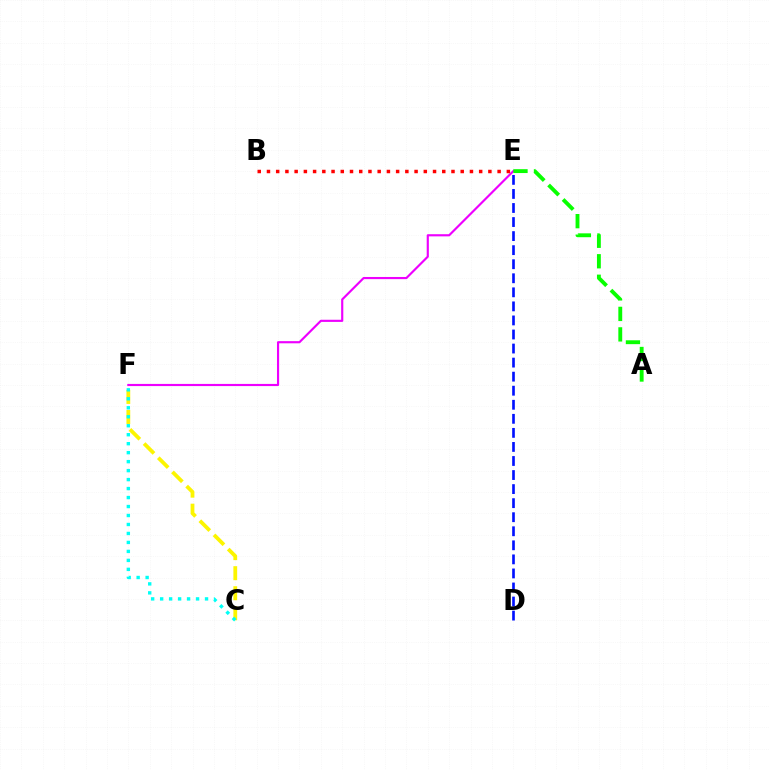{('E', 'F'): [{'color': '#ee00ff', 'line_style': 'solid', 'thickness': 1.55}], ('B', 'E'): [{'color': '#ff0000', 'line_style': 'dotted', 'thickness': 2.51}], ('D', 'E'): [{'color': '#0010ff', 'line_style': 'dashed', 'thickness': 1.91}], ('C', 'F'): [{'color': '#fcf500', 'line_style': 'dashed', 'thickness': 2.72}, {'color': '#00fff6', 'line_style': 'dotted', 'thickness': 2.44}], ('A', 'E'): [{'color': '#08ff00', 'line_style': 'dashed', 'thickness': 2.78}]}